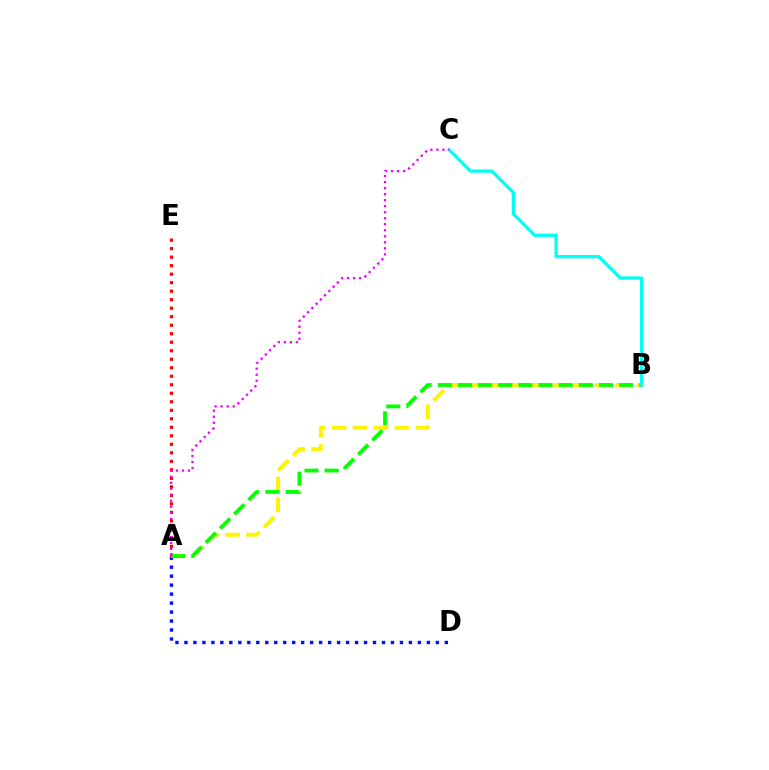{('A', 'B'): [{'color': '#fcf500', 'line_style': 'dashed', 'thickness': 2.85}, {'color': '#08ff00', 'line_style': 'dashed', 'thickness': 2.74}], ('A', 'D'): [{'color': '#0010ff', 'line_style': 'dotted', 'thickness': 2.44}], ('A', 'E'): [{'color': '#ff0000', 'line_style': 'dotted', 'thickness': 2.31}], ('B', 'C'): [{'color': '#00fff6', 'line_style': 'solid', 'thickness': 2.35}], ('A', 'C'): [{'color': '#ee00ff', 'line_style': 'dotted', 'thickness': 1.64}]}